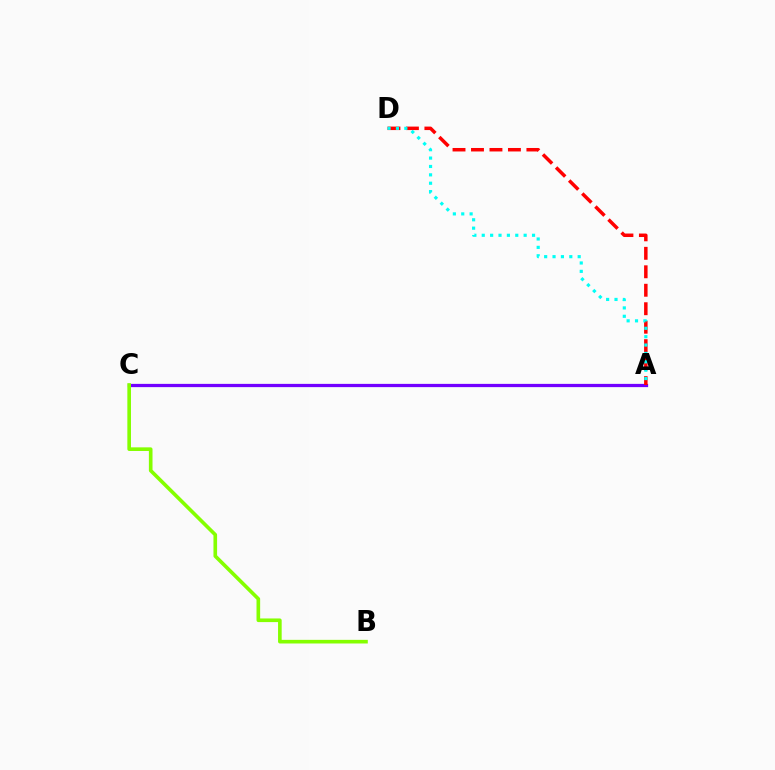{('A', 'C'): [{'color': '#7200ff', 'line_style': 'solid', 'thickness': 2.34}], ('B', 'C'): [{'color': '#84ff00', 'line_style': 'solid', 'thickness': 2.61}], ('A', 'D'): [{'color': '#ff0000', 'line_style': 'dashed', 'thickness': 2.51}, {'color': '#00fff6', 'line_style': 'dotted', 'thickness': 2.28}]}